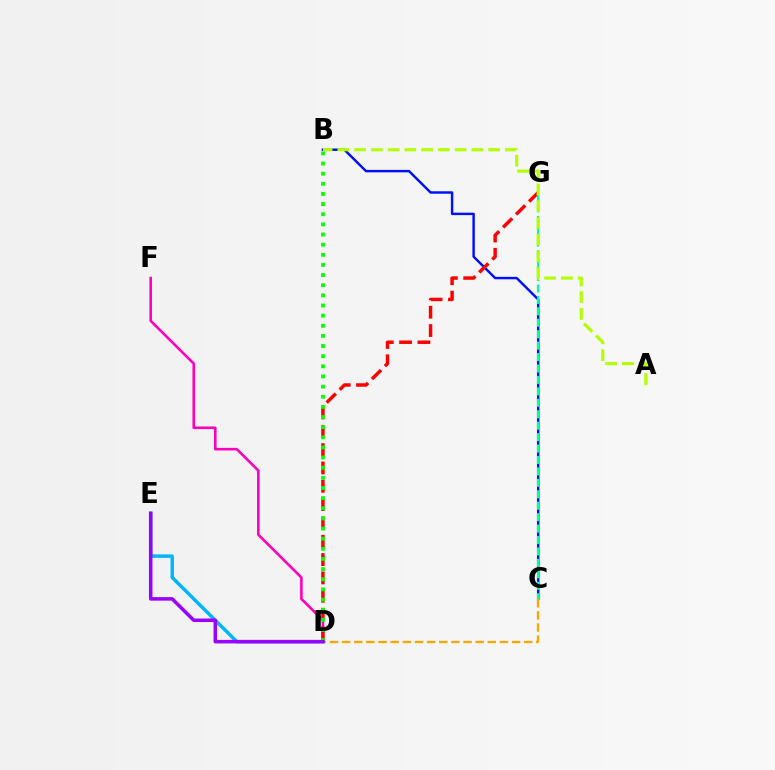{('D', 'F'): [{'color': '#ff00bd', 'line_style': 'solid', 'thickness': 1.87}], ('B', 'C'): [{'color': '#0010ff', 'line_style': 'solid', 'thickness': 1.76}], ('D', 'E'): [{'color': '#00b5ff', 'line_style': 'solid', 'thickness': 2.48}, {'color': '#9b00ff', 'line_style': 'solid', 'thickness': 2.52}], ('D', 'G'): [{'color': '#ff0000', 'line_style': 'dashed', 'thickness': 2.49}], ('C', 'D'): [{'color': '#ffa500', 'line_style': 'dashed', 'thickness': 1.65}], ('C', 'G'): [{'color': '#00ff9d', 'line_style': 'dashed', 'thickness': 1.55}], ('A', 'B'): [{'color': '#b3ff00', 'line_style': 'dashed', 'thickness': 2.28}], ('B', 'D'): [{'color': '#08ff00', 'line_style': 'dotted', 'thickness': 2.75}]}